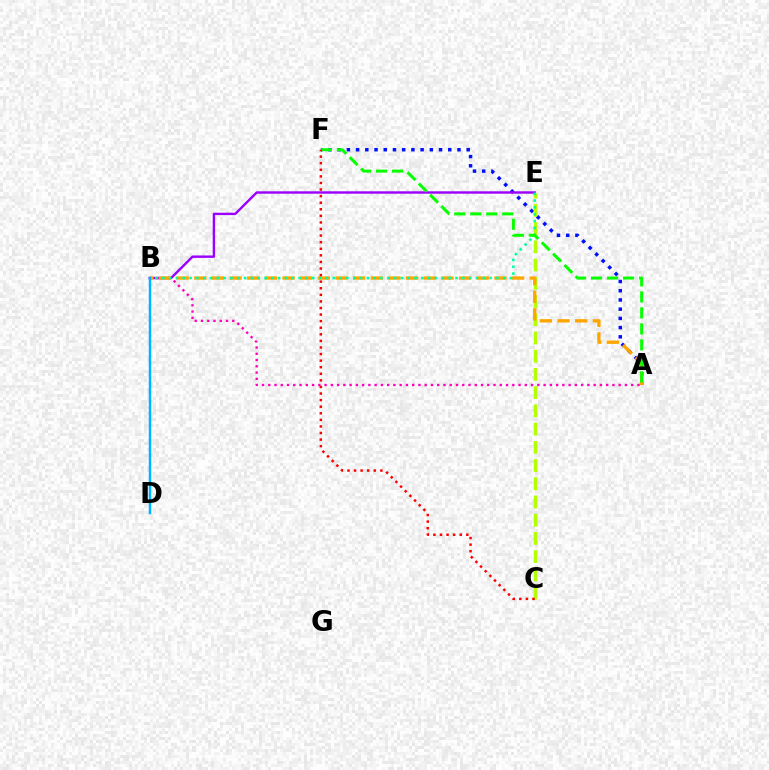{('A', 'F'): [{'color': '#0010ff', 'line_style': 'dotted', 'thickness': 2.5}, {'color': '#08ff00', 'line_style': 'dashed', 'thickness': 2.17}], ('C', 'E'): [{'color': '#b3ff00', 'line_style': 'dashed', 'thickness': 2.48}], ('B', 'E'): [{'color': '#9b00ff', 'line_style': 'solid', 'thickness': 1.74}, {'color': '#00ff9d', 'line_style': 'dotted', 'thickness': 1.85}], ('A', 'B'): [{'color': '#ff00bd', 'line_style': 'dotted', 'thickness': 1.7}, {'color': '#ffa500', 'line_style': 'dashed', 'thickness': 2.4}], ('B', 'D'): [{'color': '#00b5ff', 'line_style': 'solid', 'thickness': 1.79}], ('C', 'F'): [{'color': '#ff0000', 'line_style': 'dotted', 'thickness': 1.79}]}